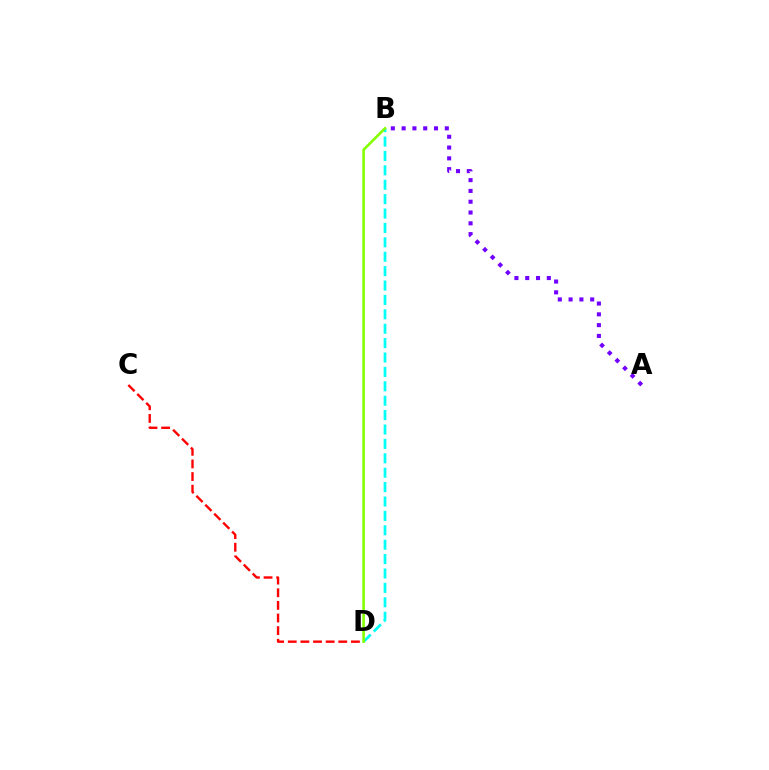{('B', 'D'): [{'color': '#00fff6', 'line_style': 'dashed', 'thickness': 1.96}, {'color': '#84ff00', 'line_style': 'solid', 'thickness': 1.86}], ('C', 'D'): [{'color': '#ff0000', 'line_style': 'dashed', 'thickness': 1.72}], ('A', 'B'): [{'color': '#7200ff', 'line_style': 'dotted', 'thickness': 2.93}]}